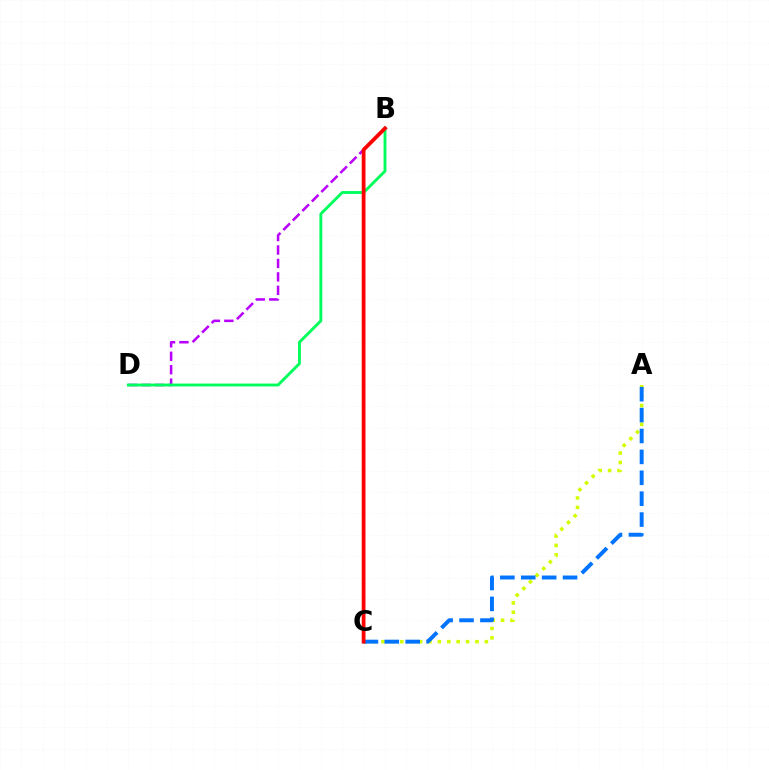{('A', 'C'): [{'color': '#d1ff00', 'line_style': 'dotted', 'thickness': 2.55}, {'color': '#0074ff', 'line_style': 'dashed', 'thickness': 2.84}], ('B', 'D'): [{'color': '#b900ff', 'line_style': 'dashed', 'thickness': 1.83}, {'color': '#00ff5c', 'line_style': 'solid', 'thickness': 2.08}], ('B', 'C'): [{'color': '#ff0000', 'line_style': 'solid', 'thickness': 2.71}]}